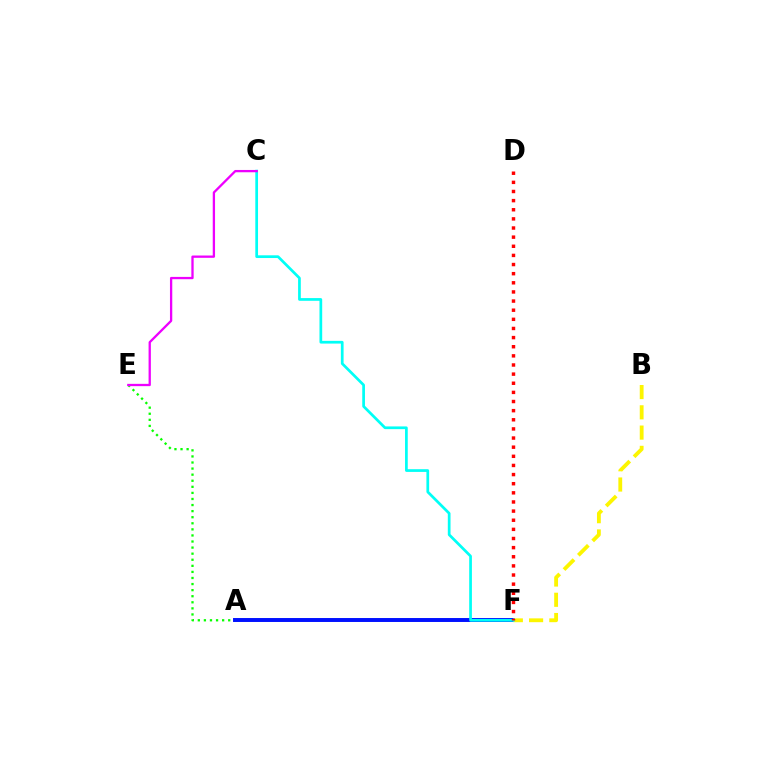{('A', 'E'): [{'color': '#08ff00', 'line_style': 'dotted', 'thickness': 1.65}], ('A', 'F'): [{'color': '#0010ff', 'line_style': 'solid', 'thickness': 2.84}], ('B', 'F'): [{'color': '#fcf500', 'line_style': 'dashed', 'thickness': 2.75}], ('C', 'F'): [{'color': '#00fff6', 'line_style': 'solid', 'thickness': 1.96}], ('C', 'E'): [{'color': '#ee00ff', 'line_style': 'solid', 'thickness': 1.66}], ('D', 'F'): [{'color': '#ff0000', 'line_style': 'dotted', 'thickness': 2.48}]}